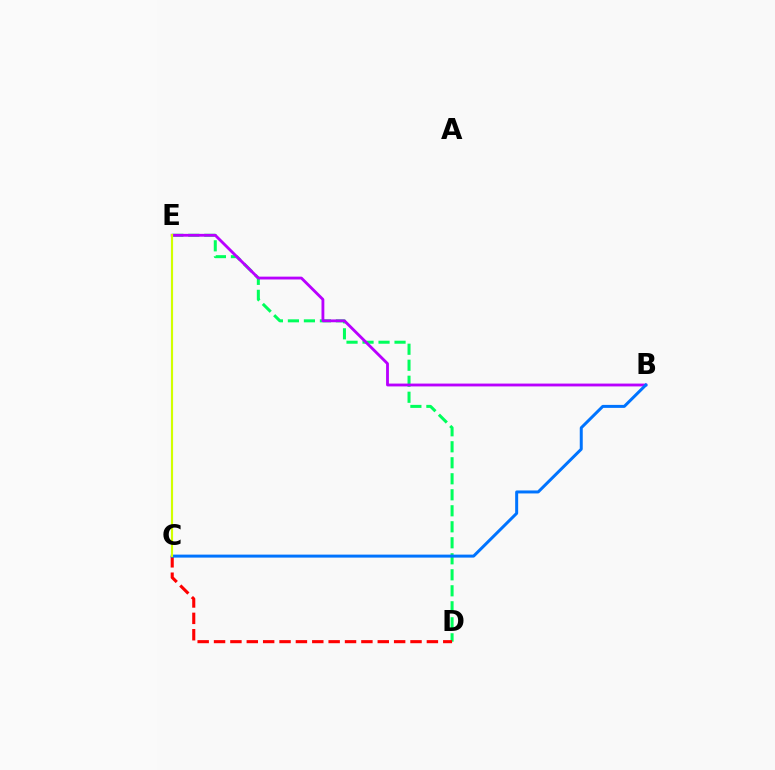{('D', 'E'): [{'color': '#00ff5c', 'line_style': 'dashed', 'thickness': 2.17}], ('B', 'E'): [{'color': '#b900ff', 'line_style': 'solid', 'thickness': 2.04}], ('C', 'D'): [{'color': '#ff0000', 'line_style': 'dashed', 'thickness': 2.22}], ('B', 'C'): [{'color': '#0074ff', 'line_style': 'solid', 'thickness': 2.15}], ('C', 'E'): [{'color': '#d1ff00', 'line_style': 'solid', 'thickness': 1.56}]}